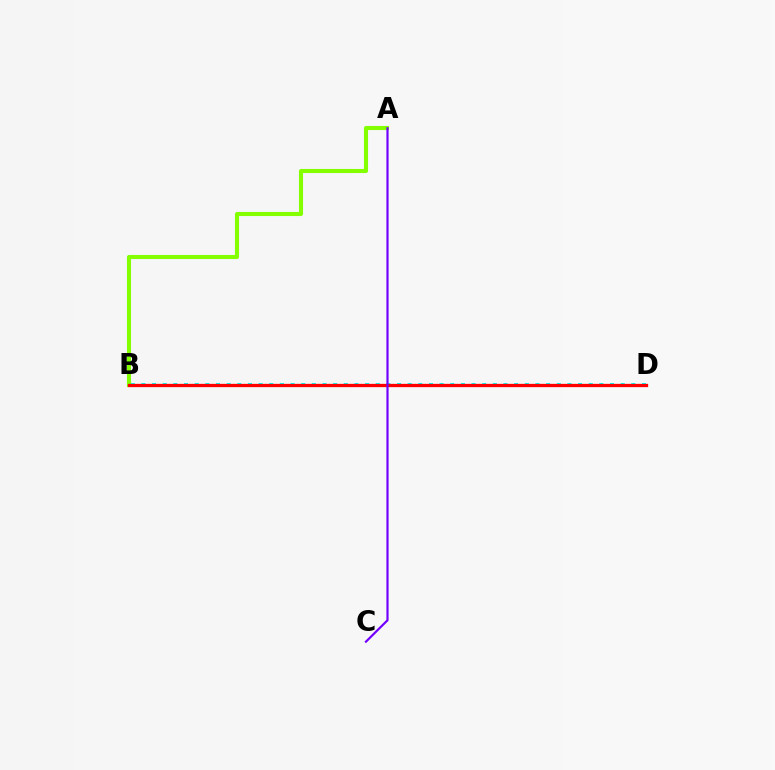{('B', 'D'): [{'color': '#00fff6', 'line_style': 'dotted', 'thickness': 2.89}, {'color': '#ff0000', 'line_style': 'solid', 'thickness': 2.37}], ('A', 'B'): [{'color': '#84ff00', 'line_style': 'solid', 'thickness': 2.93}], ('A', 'C'): [{'color': '#7200ff', 'line_style': 'solid', 'thickness': 1.58}]}